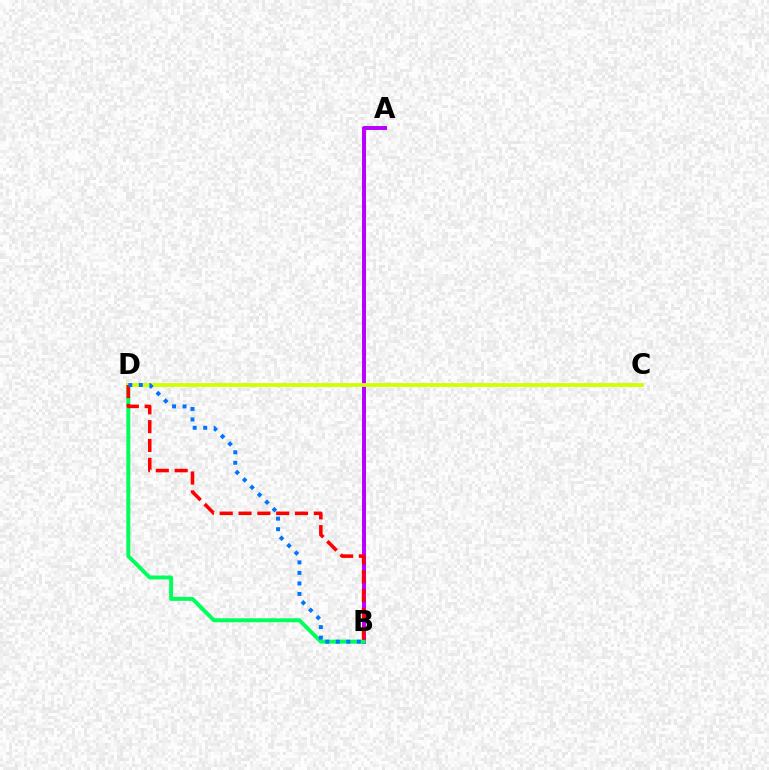{('A', 'B'): [{'color': '#b900ff', 'line_style': 'solid', 'thickness': 2.84}], ('B', 'D'): [{'color': '#00ff5c', 'line_style': 'solid', 'thickness': 2.85}, {'color': '#ff0000', 'line_style': 'dashed', 'thickness': 2.56}, {'color': '#0074ff', 'line_style': 'dotted', 'thickness': 2.86}], ('C', 'D'): [{'color': '#d1ff00', 'line_style': 'solid', 'thickness': 2.74}]}